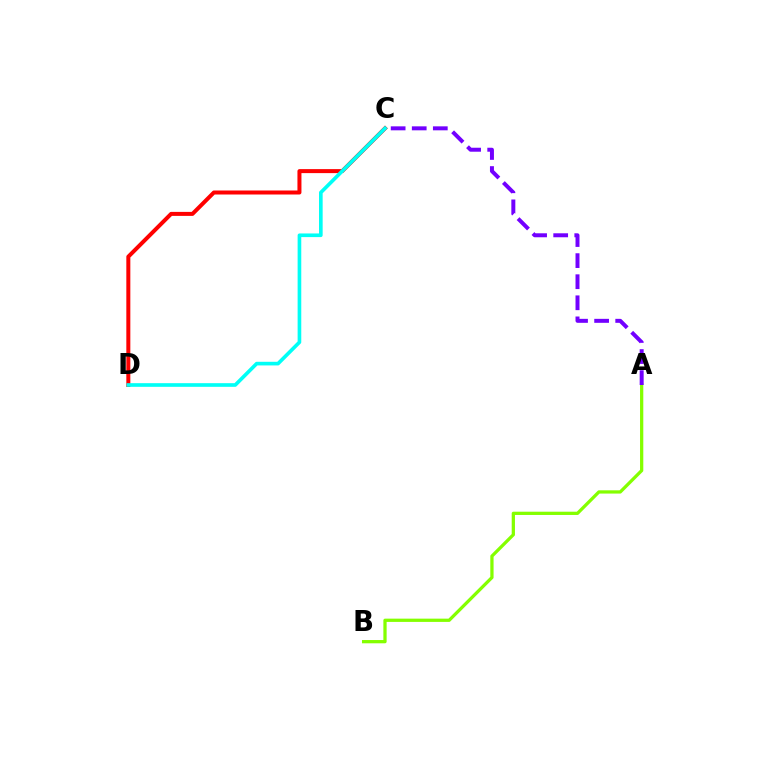{('C', 'D'): [{'color': '#ff0000', 'line_style': 'solid', 'thickness': 2.89}, {'color': '#00fff6', 'line_style': 'solid', 'thickness': 2.63}], ('A', 'B'): [{'color': '#84ff00', 'line_style': 'solid', 'thickness': 2.35}], ('A', 'C'): [{'color': '#7200ff', 'line_style': 'dashed', 'thickness': 2.86}]}